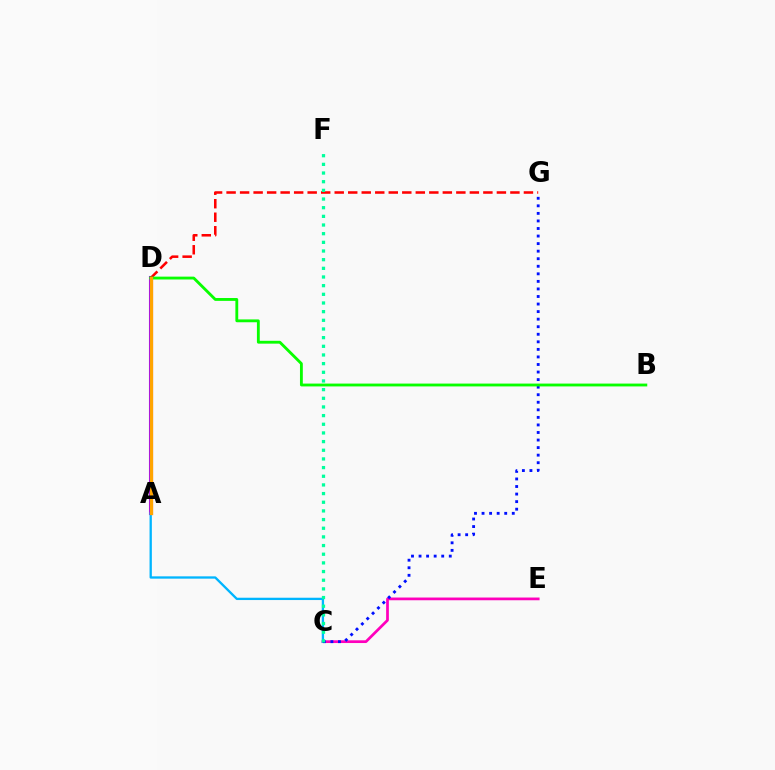{('C', 'E'): [{'color': '#ff00bd', 'line_style': 'solid', 'thickness': 1.96}], ('A', 'D'): [{'color': '#b3ff00', 'line_style': 'dotted', 'thickness': 1.89}, {'color': '#9b00ff', 'line_style': 'solid', 'thickness': 2.93}, {'color': '#ffa500', 'line_style': 'solid', 'thickness': 2.38}], ('D', 'G'): [{'color': '#ff0000', 'line_style': 'dashed', 'thickness': 1.84}], ('A', 'C'): [{'color': '#00b5ff', 'line_style': 'solid', 'thickness': 1.67}], ('C', 'G'): [{'color': '#0010ff', 'line_style': 'dotted', 'thickness': 2.05}], ('B', 'D'): [{'color': '#08ff00', 'line_style': 'solid', 'thickness': 2.05}], ('C', 'F'): [{'color': '#00ff9d', 'line_style': 'dotted', 'thickness': 2.35}]}